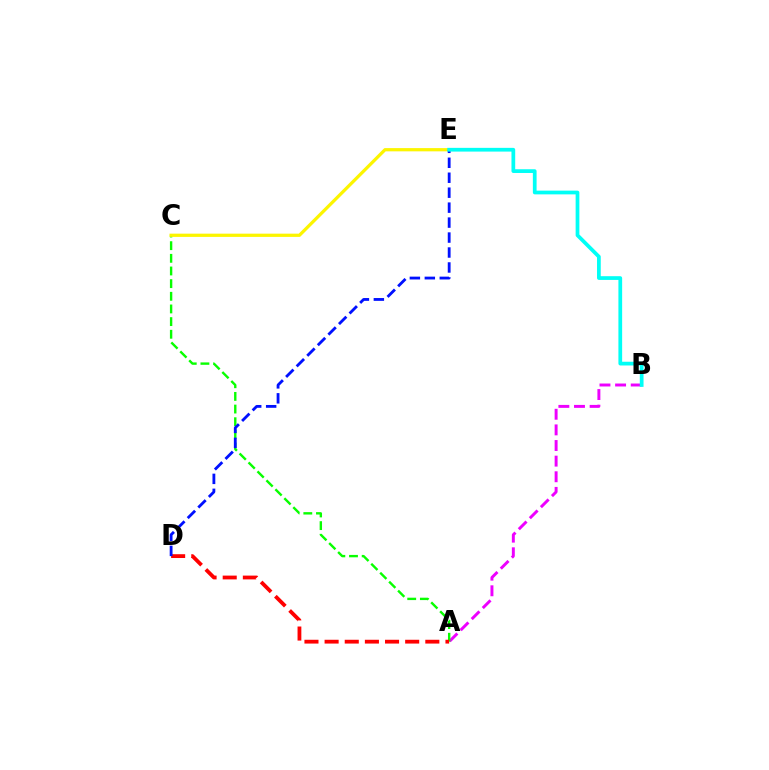{('A', 'B'): [{'color': '#ee00ff', 'line_style': 'dashed', 'thickness': 2.12}], ('A', 'C'): [{'color': '#08ff00', 'line_style': 'dashed', 'thickness': 1.72}], ('C', 'E'): [{'color': '#fcf500', 'line_style': 'solid', 'thickness': 2.33}], ('A', 'D'): [{'color': '#ff0000', 'line_style': 'dashed', 'thickness': 2.74}], ('D', 'E'): [{'color': '#0010ff', 'line_style': 'dashed', 'thickness': 2.03}], ('B', 'E'): [{'color': '#00fff6', 'line_style': 'solid', 'thickness': 2.69}]}